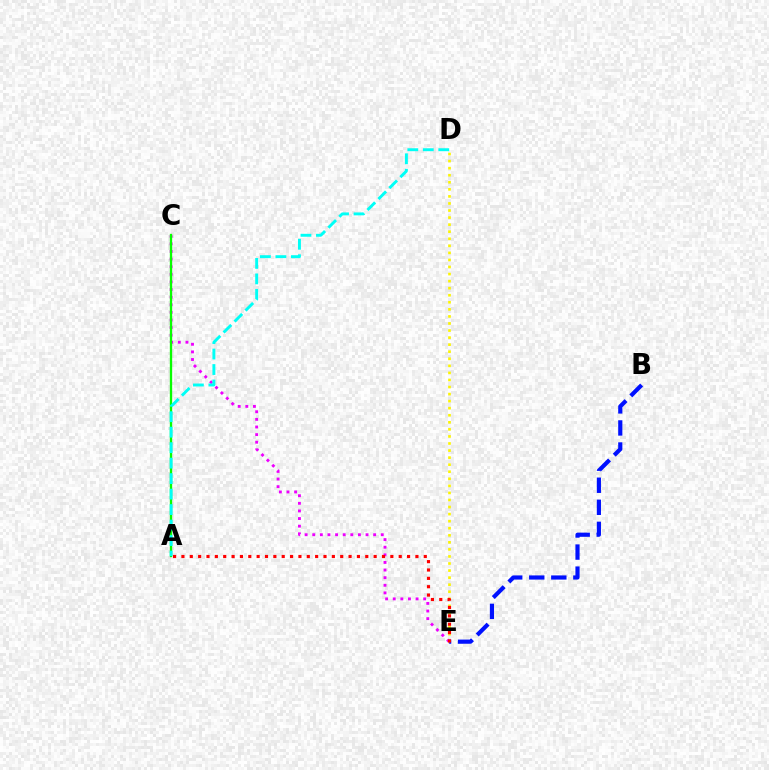{('C', 'E'): [{'color': '#ee00ff', 'line_style': 'dotted', 'thickness': 2.07}], ('D', 'E'): [{'color': '#fcf500', 'line_style': 'dotted', 'thickness': 1.92}], ('A', 'C'): [{'color': '#08ff00', 'line_style': 'solid', 'thickness': 1.68}], ('B', 'E'): [{'color': '#0010ff', 'line_style': 'dashed', 'thickness': 3.0}], ('A', 'D'): [{'color': '#00fff6', 'line_style': 'dashed', 'thickness': 2.1}], ('A', 'E'): [{'color': '#ff0000', 'line_style': 'dotted', 'thickness': 2.27}]}